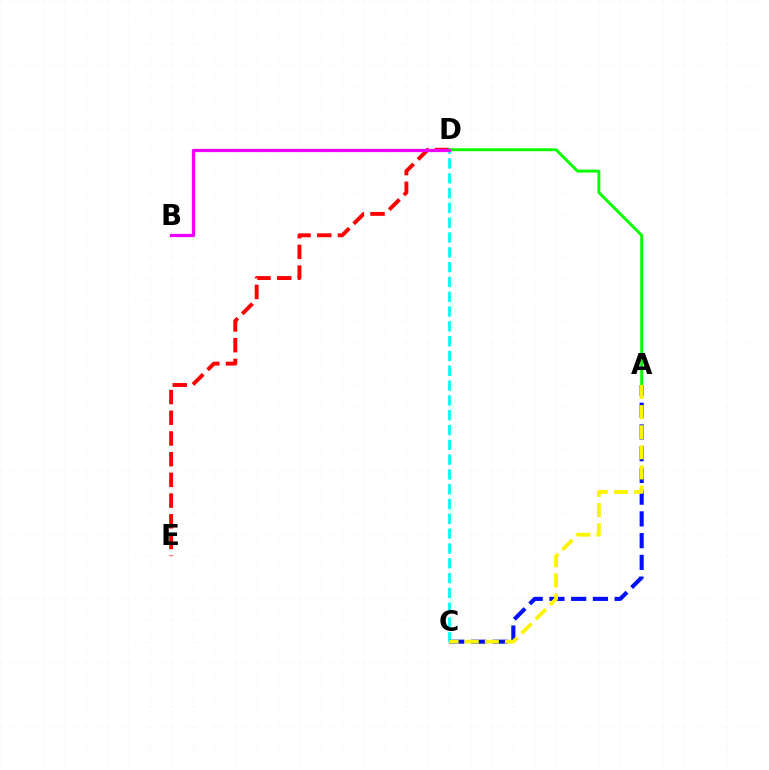{('D', 'E'): [{'color': '#ff0000', 'line_style': 'dashed', 'thickness': 2.81}], ('C', 'D'): [{'color': '#00fff6', 'line_style': 'dashed', 'thickness': 2.01}], ('A', 'C'): [{'color': '#0010ff', 'line_style': 'dashed', 'thickness': 2.95}, {'color': '#fcf500', 'line_style': 'dashed', 'thickness': 2.73}], ('A', 'D'): [{'color': '#08ff00', 'line_style': 'solid', 'thickness': 2.08}], ('B', 'D'): [{'color': '#ee00ff', 'line_style': 'solid', 'thickness': 2.36}]}